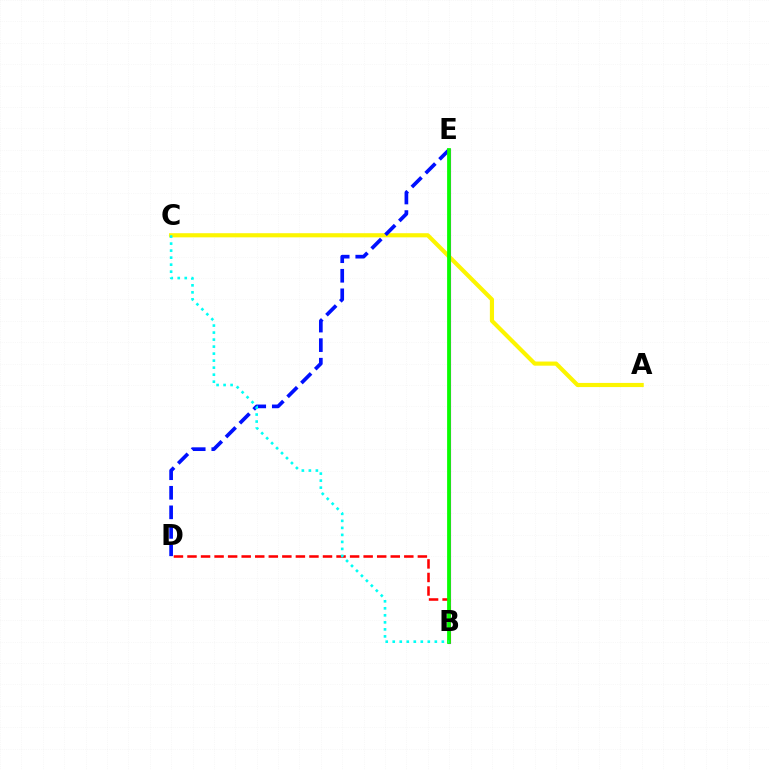{('A', 'C'): [{'color': '#fcf500', 'line_style': 'solid', 'thickness': 2.98}], ('D', 'E'): [{'color': '#0010ff', 'line_style': 'dashed', 'thickness': 2.66}], ('B', 'E'): [{'color': '#ee00ff', 'line_style': 'solid', 'thickness': 2.26}, {'color': '#08ff00', 'line_style': 'solid', 'thickness': 2.71}], ('B', 'D'): [{'color': '#ff0000', 'line_style': 'dashed', 'thickness': 1.84}], ('B', 'C'): [{'color': '#00fff6', 'line_style': 'dotted', 'thickness': 1.91}]}